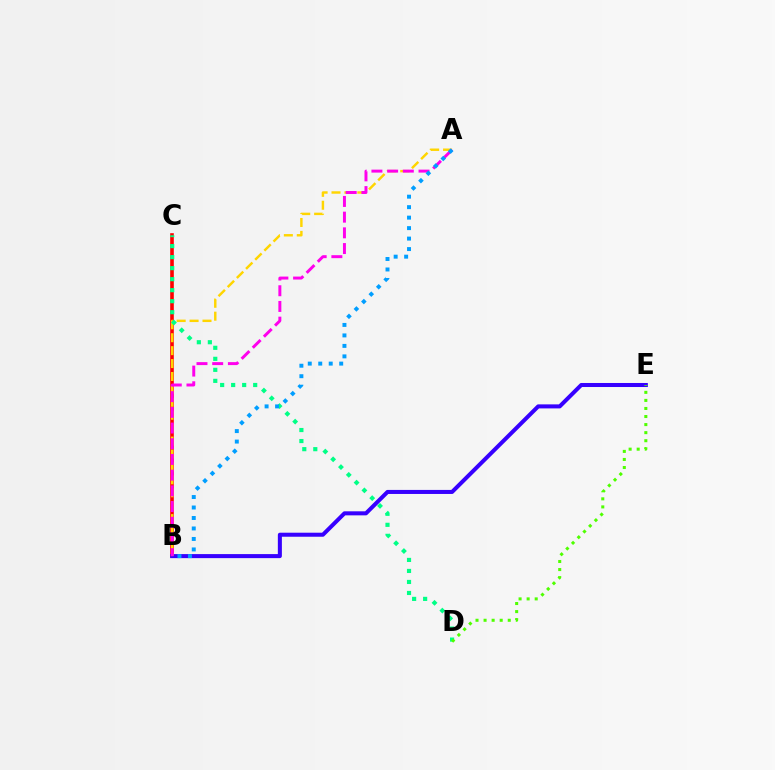{('B', 'C'): [{'color': '#ff0000', 'line_style': 'solid', 'thickness': 2.61}], ('B', 'E'): [{'color': '#3700ff', 'line_style': 'solid', 'thickness': 2.9}], ('A', 'B'): [{'color': '#ffd500', 'line_style': 'dashed', 'thickness': 1.76}, {'color': '#ff00ed', 'line_style': 'dashed', 'thickness': 2.13}, {'color': '#009eff', 'line_style': 'dotted', 'thickness': 2.85}], ('C', 'D'): [{'color': '#00ff86', 'line_style': 'dotted', 'thickness': 2.99}], ('D', 'E'): [{'color': '#4fff00', 'line_style': 'dotted', 'thickness': 2.19}]}